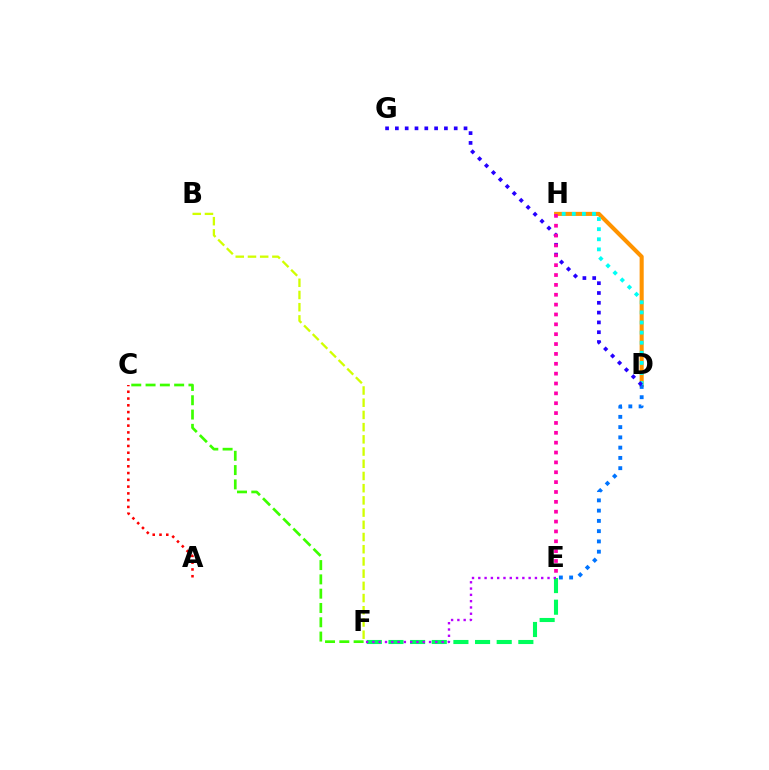{('D', 'H'): [{'color': '#ff9400', 'line_style': 'solid', 'thickness': 2.94}, {'color': '#00fff6', 'line_style': 'dotted', 'thickness': 2.74}], ('D', 'E'): [{'color': '#0074ff', 'line_style': 'dotted', 'thickness': 2.79}], ('E', 'F'): [{'color': '#00ff5c', 'line_style': 'dashed', 'thickness': 2.94}, {'color': '#b900ff', 'line_style': 'dotted', 'thickness': 1.71}], ('D', 'G'): [{'color': '#2500ff', 'line_style': 'dotted', 'thickness': 2.66}], ('B', 'F'): [{'color': '#d1ff00', 'line_style': 'dashed', 'thickness': 1.66}], ('E', 'H'): [{'color': '#ff00ac', 'line_style': 'dotted', 'thickness': 2.68}], ('C', 'F'): [{'color': '#3dff00', 'line_style': 'dashed', 'thickness': 1.94}], ('A', 'C'): [{'color': '#ff0000', 'line_style': 'dotted', 'thickness': 1.84}]}